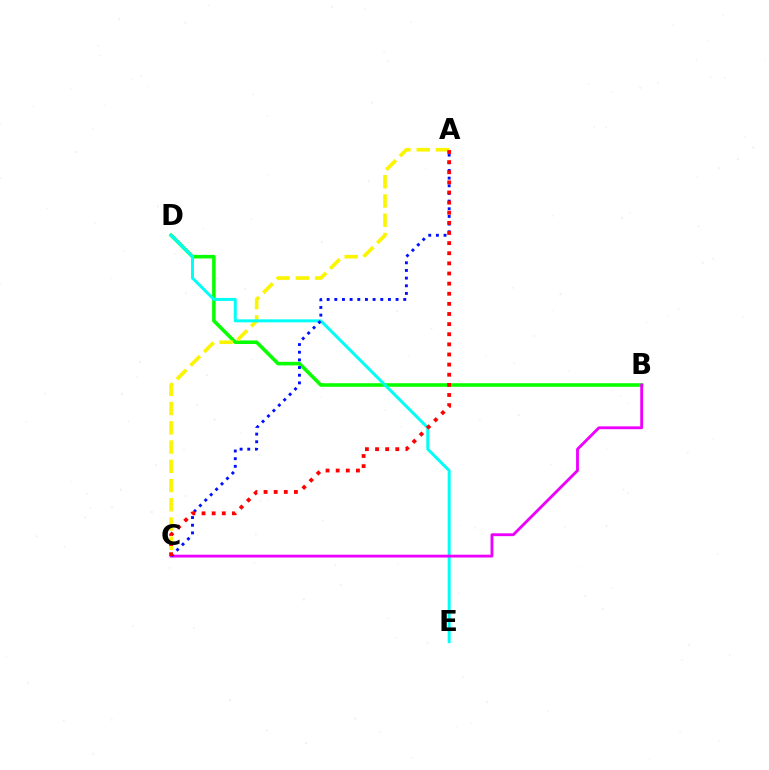{('B', 'D'): [{'color': '#08ff00', 'line_style': 'solid', 'thickness': 2.57}], ('A', 'C'): [{'color': '#fcf500', 'line_style': 'dashed', 'thickness': 2.61}, {'color': '#0010ff', 'line_style': 'dotted', 'thickness': 2.08}, {'color': '#ff0000', 'line_style': 'dotted', 'thickness': 2.75}], ('D', 'E'): [{'color': '#00fff6', 'line_style': 'solid', 'thickness': 2.15}], ('B', 'C'): [{'color': '#ee00ff', 'line_style': 'solid', 'thickness': 2.05}]}